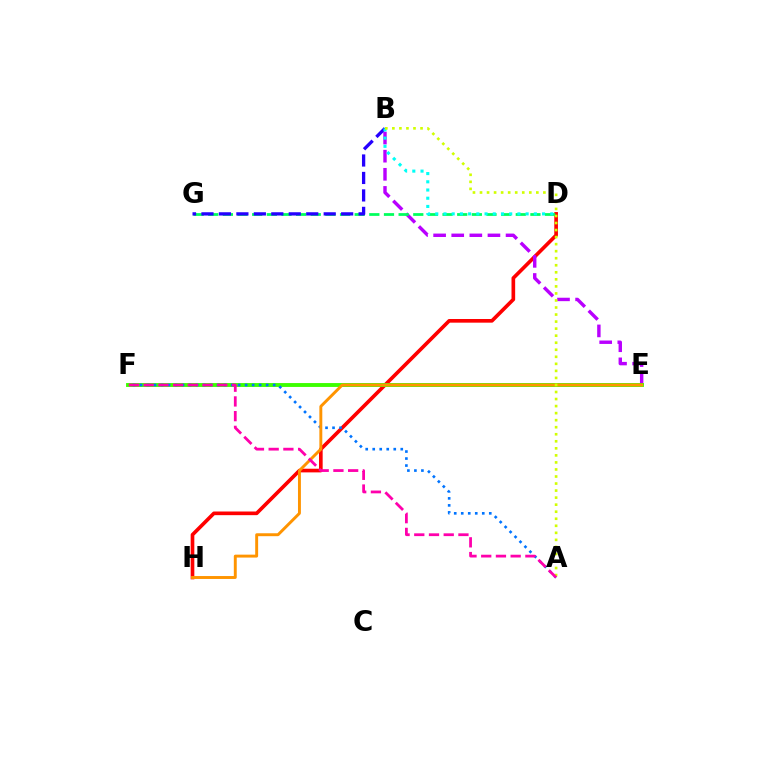{('D', 'H'): [{'color': '#ff0000', 'line_style': 'solid', 'thickness': 2.63}], ('B', 'E'): [{'color': '#b900ff', 'line_style': 'dashed', 'thickness': 2.46}], ('D', 'G'): [{'color': '#00ff5c', 'line_style': 'dashed', 'thickness': 1.99}], ('B', 'G'): [{'color': '#2500ff', 'line_style': 'dashed', 'thickness': 2.37}], ('E', 'F'): [{'color': '#3dff00', 'line_style': 'solid', 'thickness': 2.8}], ('A', 'F'): [{'color': '#0074ff', 'line_style': 'dotted', 'thickness': 1.9}, {'color': '#ff00ac', 'line_style': 'dashed', 'thickness': 2.0}], ('E', 'H'): [{'color': '#ff9400', 'line_style': 'solid', 'thickness': 2.11}], ('B', 'D'): [{'color': '#00fff6', 'line_style': 'dotted', 'thickness': 2.23}], ('A', 'B'): [{'color': '#d1ff00', 'line_style': 'dotted', 'thickness': 1.91}]}